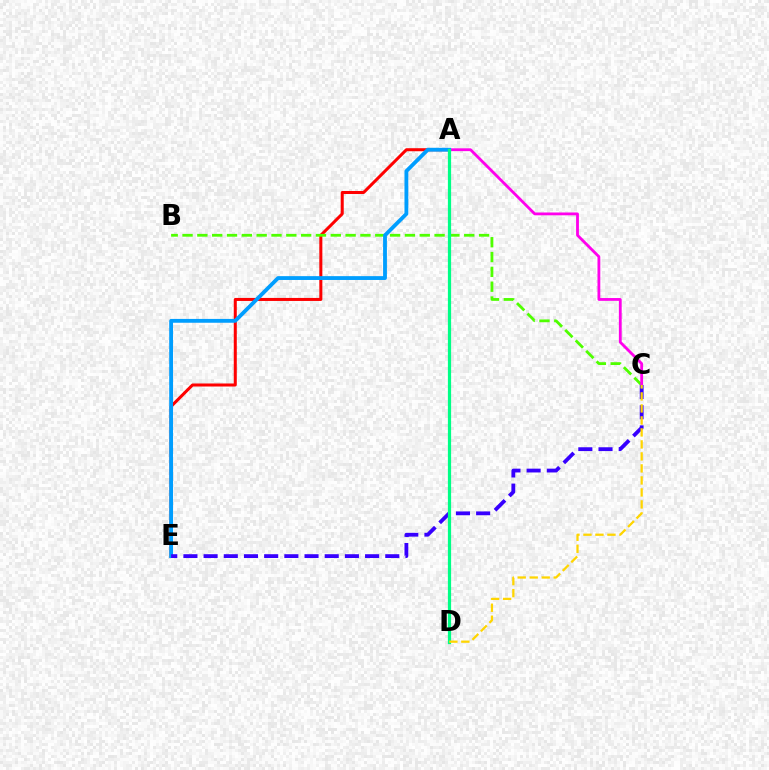{('A', 'E'): [{'color': '#ff0000', 'line_style': 'solid', 'thickness': 2.18}, {'color': '#009eff', 'line_style': 'solid', 'thickness': 2.76}], ('B', 'C'): [{'color': '#4fff00', 'line_style': 'dashed', 'thickness': 2.01}], ('A', 'C'): [{'color': '#ff00ed', 'line_style': 'solid', 'thickness': 2.02}], ('C', 'E'): [{'color': '#3700ff', 'line_style': 'dashed', 'thickness': 2.74}], ('A', 'D'): [{'color': '#00ff86', 'line_style': 'solid', 'thickness': 2.32}], ('C', 'D'): [{'color': '#ffd500', 'line_style': 'dashed', 'thickness': 1.63}]}